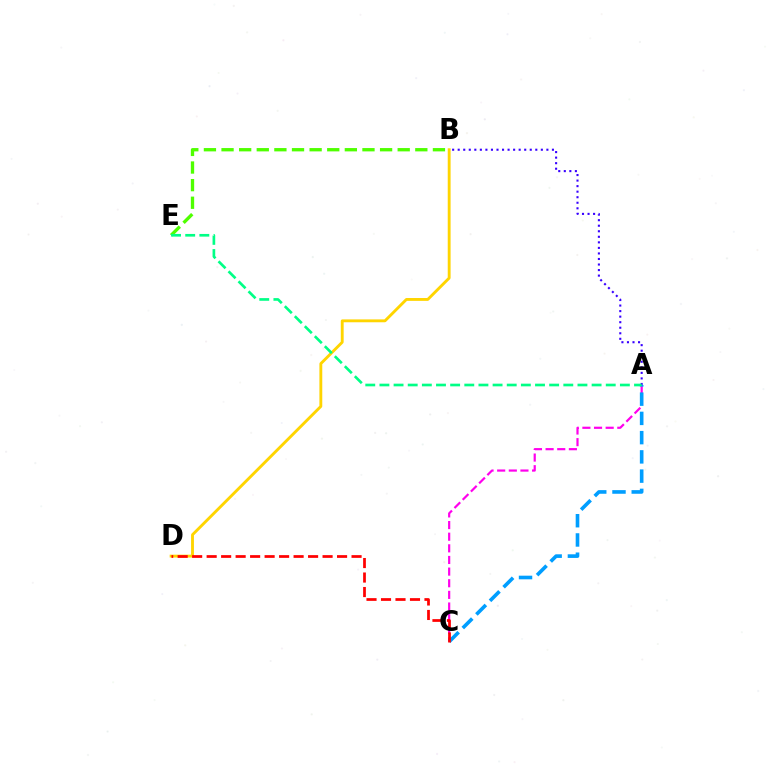{('A', 'C'): [{'color': '#ff00ed', 'line_style': 'dashed', 'thickness': 1.58}, {'color': '#009eff', 'line_style': 'dashed', 'thickness': 2.61}], ('B', 'E'): [{'color': '#4fff00', 'line_style': 'dashed', 'thickness': 2.39}], ('B', 'D'): [{'color': '#ffd500', 'line_style': 'solid', 'thickness': 2.06}], ('A', 'B'): [{'color': '#3700ff', 'line_style': 'dotted', 'thickness': 1.51}], ('A', 'E'): [{'color': '#00ff86', 'line_style': 'dashed', 'thickness': 1.92}], ('C', 'D'): [{'color': '#ff0000', 'line_style': 'dashed', 'thickness': 1.97}]}